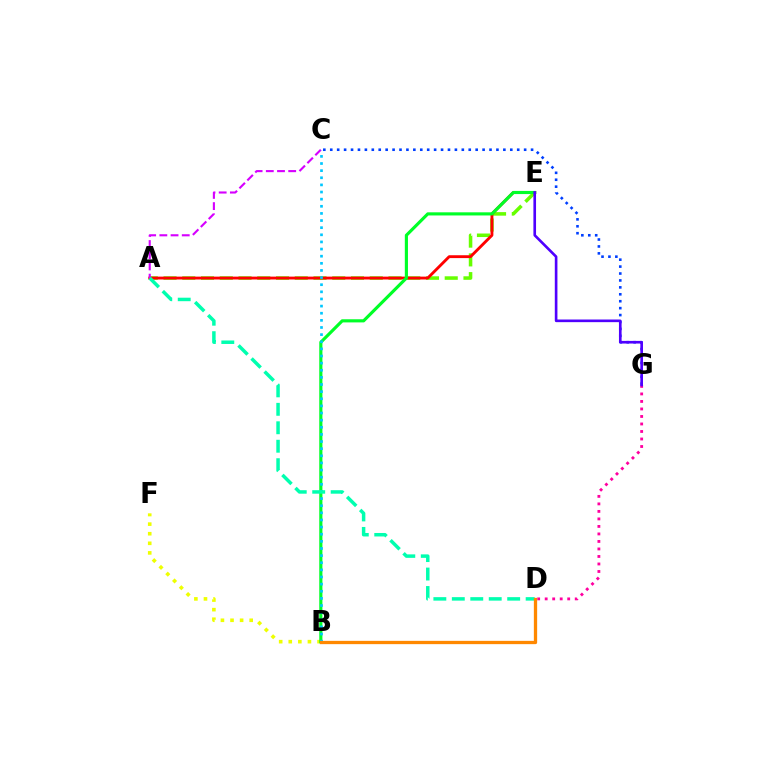{('D', 'G'): [{'color': '#ff00a0', 'line_style': 'dotted', 'thickness': 2.04}], ('A', 'E'): [{'color': '#66ff00', 'line_style': 'dashed', 'thickness': 2.55}, {'color': '#ff0000', 'line_style': 'solid', 'thickness': 2.06}], ('C', 'G'): [{'color': '#003fff', 'line_style': 'dotted', 'thickness': 1.88}], ('B', 'F'): [{'color': '#eeff00', 'line_style': 'dotted', 'thickness': 2.6}], ('B', 'E'): [{'color': '#00ff27', 'line_style': 'solid', 'thickness': 2.27}], ('A', 'C'): [{'color': '#d600ff', 'line_style': 'dashed', 'thickness': 1.52}], ('B', 'C'): [{'color': '#00c7ff', 'line_style': 'dotted', 'thickness': 1.94}], ('A', 'D'): [{'color': '#00ffaf', 'line_style': 'dashed', 'thickness': 2.51}], ('E', 'G'): [{'color': '#4f00ff', 'line_style': 'solid', 'thickness': 1.9}], ('B', 'D'): [{'color': '#ff8800', 'line_style': 'solid', 'thickness': 2.37}]}